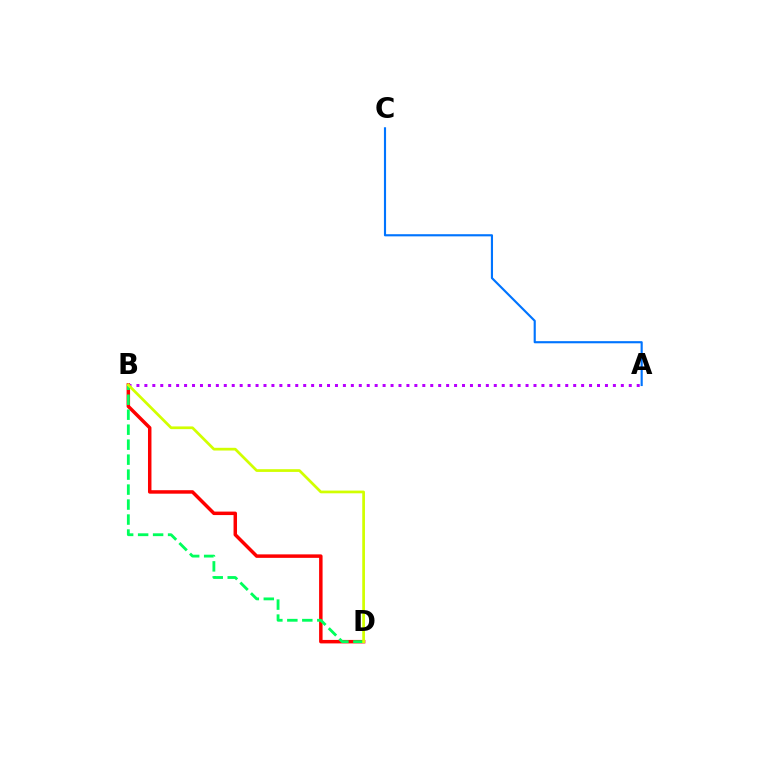{('B', 'D'): [{'color': '#ff0000', 'line_style': 'solid', 'thickness': 2.5}, {'color': '#00ff5c', 'line_style': 'dashed', 'thickness': 2.03}, {'color': '#d1ff00', 'line_style': 'solid', 'thickness': 1.96}], ('A', 'B'): [{'color': '#b900ff', 'line_style': 'dotted', 'thickness': 2.16}], ('A', 'C'): [{'color': '#0074ff', 'line_style': 'solid', 'thickness': 1.54}]}